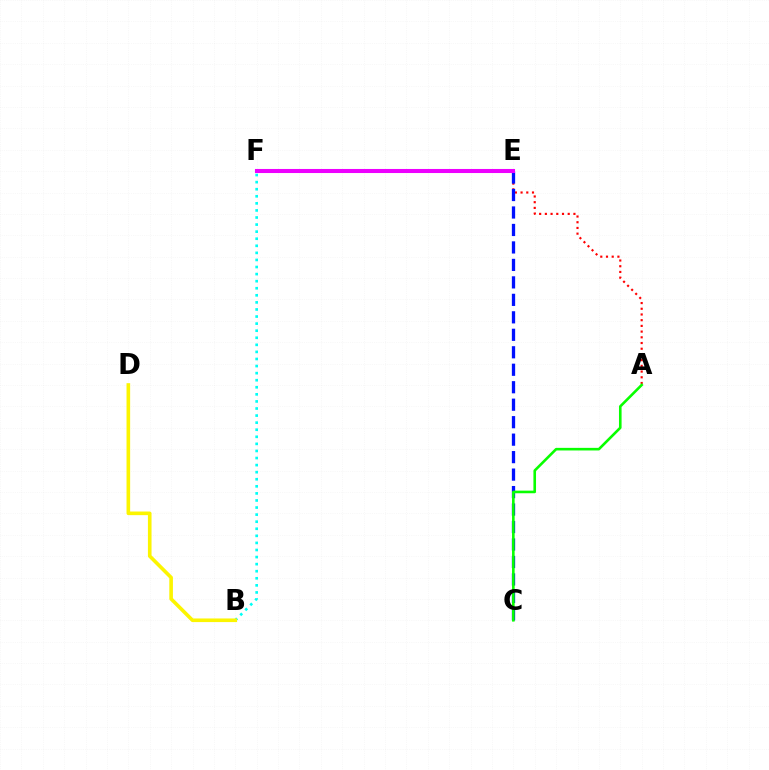{('B', 'F'): [{'color': '#00fff6', 'line_style': 'dotted', 'thickness': 1.92}], ('A', 'E'): [{'color': '#ff0000', 'line_style': 'dotted', 'thickness': 1.55}], ('C', 'E'): [{'color': '#0010ff', 'line_style': 'dashed', 'thickness': 2.37}], ('B', 'D'): [{'color': '#fcf500', 'line_style': 'solid', 'thickness': 2.6}], ('E', 'F'): [{'color': '#ee00ff', 'line_style': 'solid', 'thickness': 2.93}], ('A', 'C'): [{'color': '#08ff00', 'line_style': 'solid', 'thickness': 1.88}]}